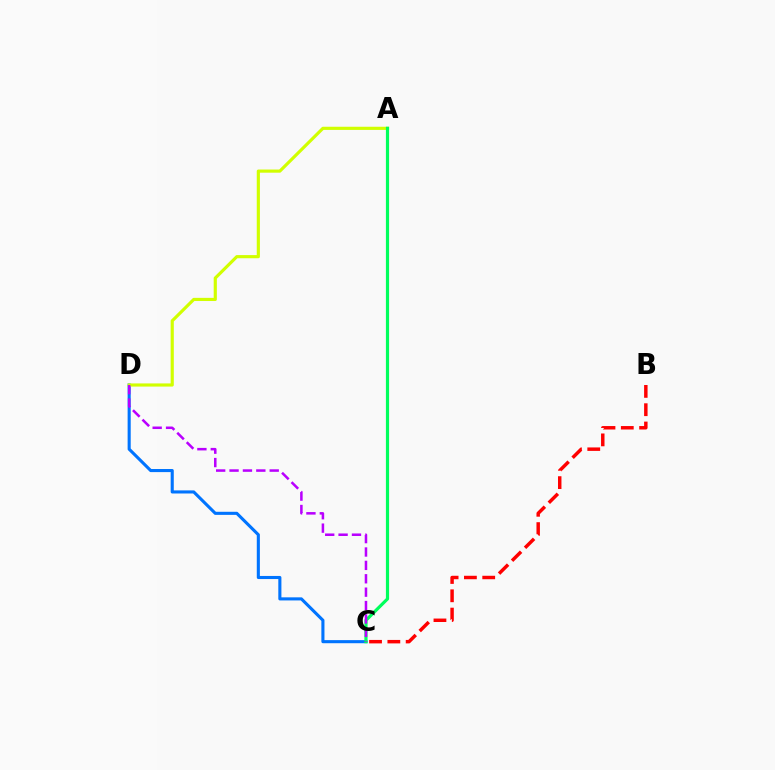{('B', 'C'): [{'color': '#ff0000', 'line_style': 'dashed', 'thickness': 2.49}], ('C', 'D'): [{'color': '#0074ff', 'line_style': 'solid', 'thickness': 2.23}, {'color': '#b900ff', 'line_style': 'dashed', 'thickness': 1.82}], ('A', 'D'): [{'color': '#d1ff00', 'line_style': 'solid', 'thickness': 2.27}], ('A', 'C'): [{'color': '#00ff5c', 'line_style': 'solid', 'thickness': 2.29}]}